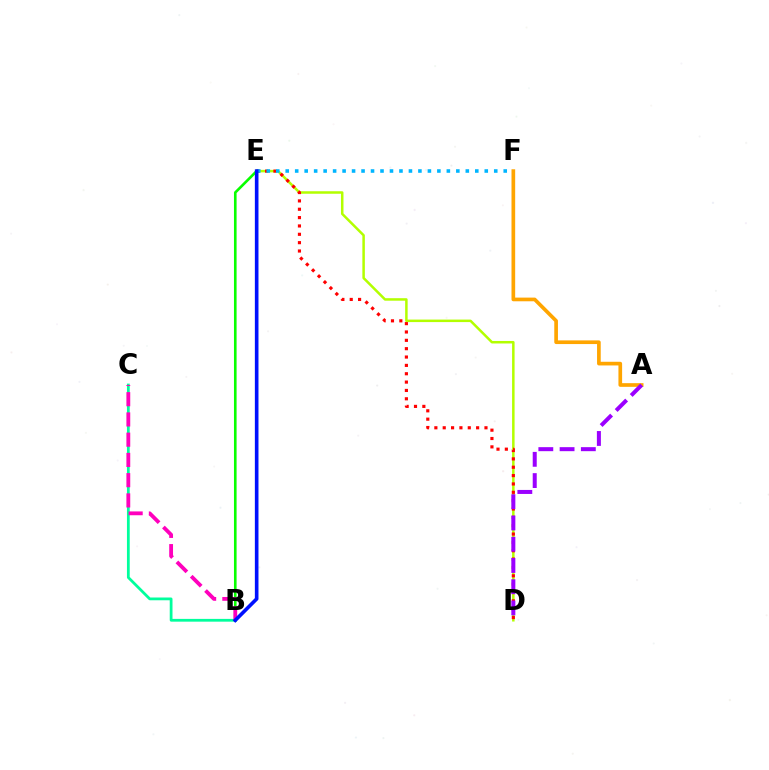{('B', 'C'): [{'color': '#00ff9d', 'line_style': 'solid', 'thickness': 2.0}, {'color': '#ff00bd', 'line_style': 'dashed', 'thickness': 2.75}], ('B', 'E'): [{'color': '#08ff00', 'line_style': 'solid', 'thickness': 1.89}, {'color': '#0010ff', 'line_style': 'solid', 'thickness': 2.61}], ('D', 'E'): [{'color': '#b3ff00', 'line_style': 'solid', 'thickness': 1.8}, {'color': '#ff0000', 'line_style': 'dotted', 'thickness': 2.27}], ('E', 'F'): [{'color': '#00b5ff', 'line_style': 'dotted', 'thickness': 2.58}], ('A', 'F'): [{'color': '#ffa500', 'line_style': 'solid', 'thickness': 2.65}], ('A', 'D'): [{'color': '#9b00ff', 'line_style': 'dashed', 'thickness': 2.89}]}